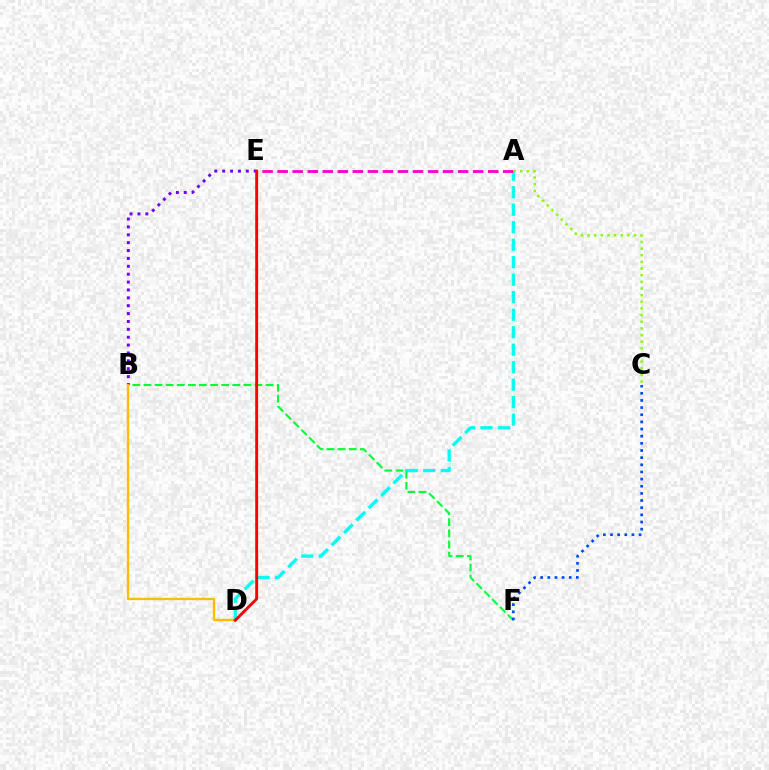{('A', 'D'): [{'color': '#00fff6', 'line_style': 'dashed', 'thickness': 2.38}], ('A', 'E'): [{'color': '#ff00cf', 'line_style': 'dashed', 'thickness': 2.04}], ('B', 'F'): [{'color': '#00ff39', 'line_style': 'dashed', 'thickness': 1.51}], ('B', 'E'): [{'color': '#7200ff', 'line_style': 'dotted', 'thickness': 2.14}], ('A', 'C'): [{'color': '#84ff00', 'line_style': 'dotted', 'thickness': 1.81}], ('B', 'D'): [{'color': '#ffbd00', 'line_style': 'solid', 'thickness': 1.7}], ('C', 'F'): [{'color': '#004bff', 'line_style': 'dotted', 'thickness': 1.94}], ('D', 'E'): [{'color': '#ff0000', 'line_style': 'solid', 'thickness': 2.09}]}